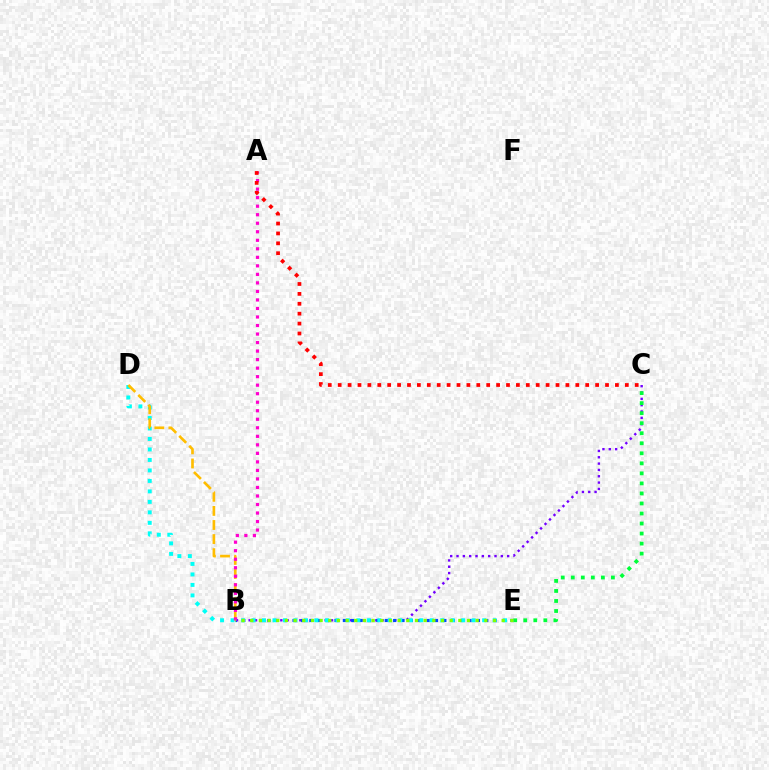{('B', 'C'): [{'color': '#7200ff', 'line_style': 'dotted', 'thickness': 1.72}], ('B', 'E'): [{'color': '#004bff', 'line_style': 'dotted', 'thickness': 2.28}, {'color': '#84ff00', 'line_style': 'dotted', 'thickness': 2.36}], ('D', 'E'): [{'color': '#00fff6', 'line_style': 'dotted', 'thickness': 2.85}], ('C', 'E'): [{'color': '#00ff39', 'line_style': 'dotted', 'thickness': 2.73}], ('B', 'D'): [{'color': '#ffbd00', 'line_style': 'dashed', 'thickness': 1.91}], ('A', 'B'): [{'color': '#ff00cf', 'line_style': 'dotted', 'thickness': 2.32}], ('A', 'C'): [{'color': '#ff0000', 'line_style': 'dotted', 'thickness': 2.69}]}